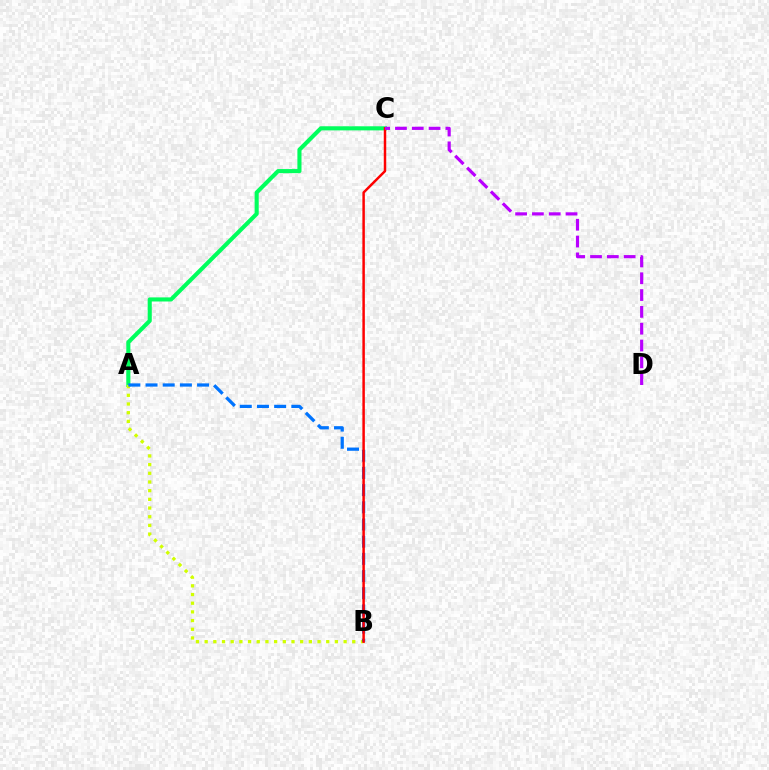{('A', 'C'): [{'color': '#00ff5c', 'line_style': 'solid', 'thickness': 2.95}], ('A', 'B'): [{'color': '#d1ff00', 'line_style': 'dotted', 'thickness': 2.36}, {'color': '#0074ff', 'line_style': 'dashed', 'thickness': 2.33}], ('B', 'C'): [{'color': '#ff0000', 'line_style': 'solid', 'thickness': 1.78}], ('C', 'D'): [{'color': '#b900ff', 'line_style': 'dashed', 'thickness': 2.28}]}